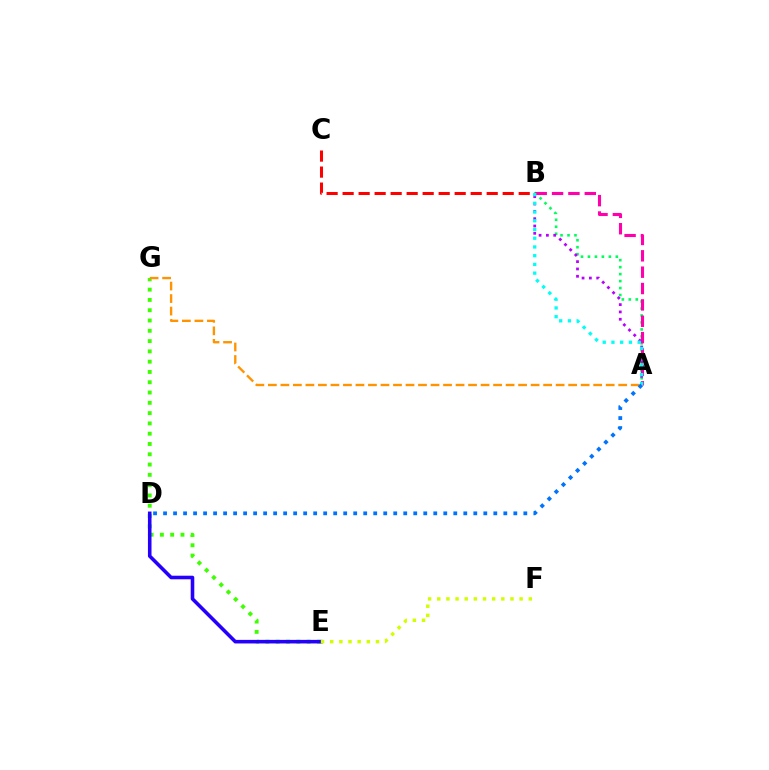{('A', 'B'): [{'color': '#00ff5c', 'line_style': 'dotted', 'thickness': 1.89}, {'color': '#ff00ac', 'line_style': 'dashed', 'thickness': 2.22}, {'color': '#b900ff', 'line_style': 'dotted', 'thickness': 1.99}, {'color': '#00fff6', 'line_style': 'dotted', 'thickness': 2.37}], ('E', 'G'): [{'color': '#3dff00', 'line_style': 'dotted', 'thickness': 2.8}], ('B', 'C'): [{'color': '#ff0000', 'line_style': 'dashed', 'thickness': 2.17}], ('D', 'E'): [{'color': '#2500ff', 'line_style': 'solid', 'thickness': 2.57}], ('E', 'F'): [{'color': '#d1ff00', 'line_style': 'dotted', 'thickness': 2.49}], ('A', 'G'): [{'color': '#ff9400', 'line_style': 'dashed', 'thickness': 1.7}], ('A', 'D'): [{'color': '#0074ff', 'line_style': 'dotted', 'thickness': 2.72}]}